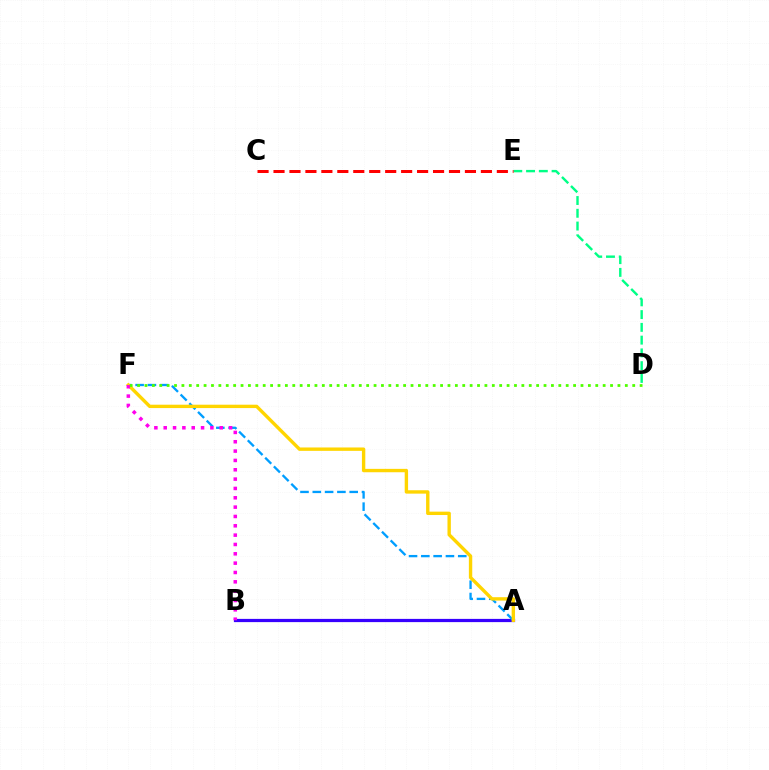{('D', 'E'): [{'color': '#00ff86', 'line_style': 'dashed', 'thickness': 1.73}], ('C', 'E'): [{'color': '#ff0000', 'line_style': 'dashed', 'thickness': 2.17}], ('A', 'B'): [{'color': '#3700ff', 'line_style': 'solid', 'thickness': 2.32}], ('A', 'F'): [{'color': '#009eff', 'line_style': 'dashed', 'thickness': 1.67}, {'color': '#ffd500', 'line_style': 'solid', 'thickness': 2.43}], ('B', 'F'): [{'color': '#ff00ed', 'line_style': 'dotted', 'thickness': 2.54}], ('D', 'F'): [{'color': '#4fff00', 'line_style': 'dotted', 'thickness': 2.01}]}